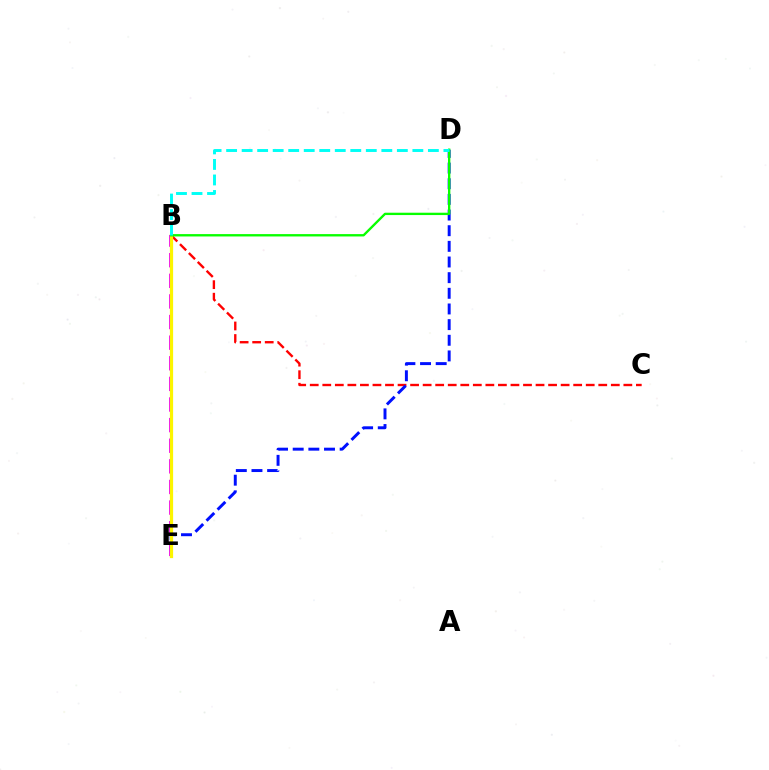{('B', 'C'): [{'color': '#ff0000', 'line_style': 'dashed', 'thickness': 1.7}], ('D', 'E'): [{'color': '#0010ff', 'line_style': 'dashed', 'thickness': 2.13}], ('B', 'E'): [{'color': '#ee00ff', 'line_style': 'dashed', 'thickness': 2.8}, {'color': '#fcf500', 'line_style': 'solid', 'thickness': 2.32}], ('B', 'D'): [{'color': '#08ff00', 'line_style': 'solid', 'thickness': 1.69}, {'color': '#00fff6', 'line_style': 'dashed', 'thickness': 2.11}]}